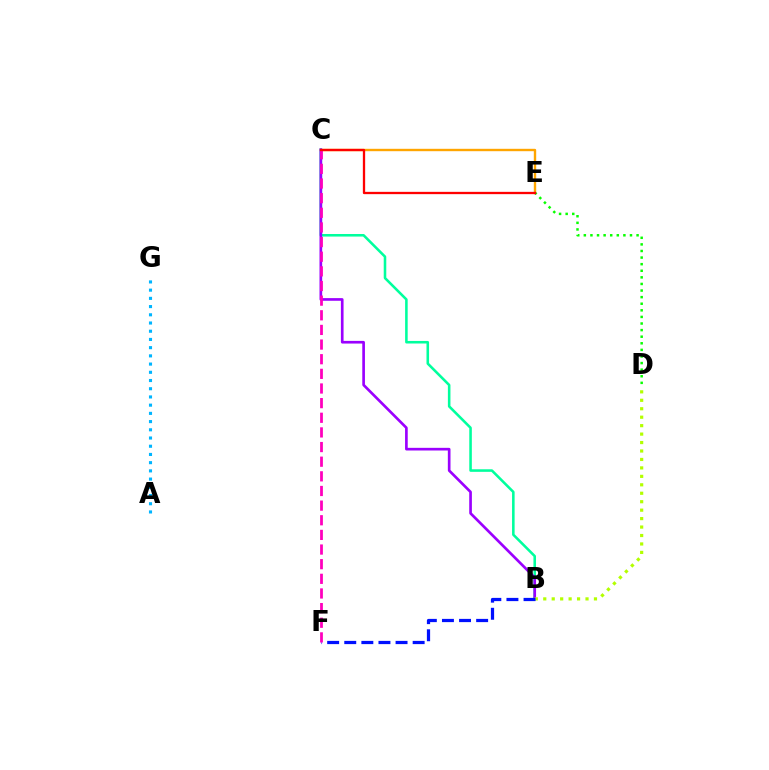{('B', 'C'): [{'color': '#00ff9d', 'line_style': 'solid', 'thickness': 1.84}, {'color': '#9b00ff', 'line_style': 'solid', 'thickness': 1.92}], ('C', 'E'): [{'color': '#ffa500', 'line_style': 'solid', 'thickness': 1.72}, {'color': '#ff0000', 'line_style': 'solid', 'thickness': 1.66}], ('D', 'E'): [{'color': '#08ff00', 'line_style': 'dotted', 'thickness': 1.79}], ('B', 'D'): [{'color': '#b3ff00', 'line_style': 'dotted', 'thickness': 2.3}], ('B', 'F'): [{'color': '#0010ff', 'line_style': 'dashed', 'thickness': 2.32}], ('C', 'F'): [{'color': '#ff00bd', 'line_style': 'dashed', 'thickness': 1.99}], ('A', 'G'): [{'color': '#00b5ff', 'line_style': 'dotted', 'thickness': 2.23}]}